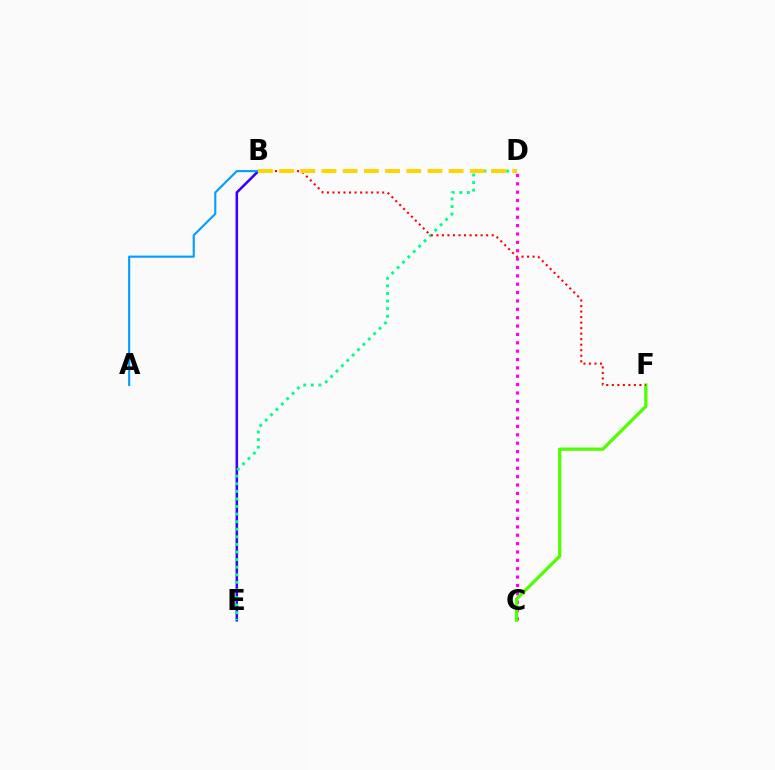{('C', 'D'): [{'color': '#ff00ed', 'line_style': 'dotted', 'thickness': 2.27}], ('C', 'F'): [{'color': '#4fff00', 'line_style': 'solid', 'thickness': 2.34}], ('B', 'E'): [{'color': '#3700ff', 'line_style': 'solid', 'thickness': 1.83}], ('A', 'B'): [{'color': '#009eff', 'line_style': 'solid', 'thickness': 1.53}], ('D', 'E'): [{'color': '#00ff86', 'line_style': 'dotted', 'thickness': 2.06}], ('B', 'F'): [{'color': '#ff0000', 'line_style': 'dotted', 'thickness': 1.5}], ('B', 'D'): [{'color': '#ffd500', 'line_style': 'dashed', 'thickness': 2.88}]}